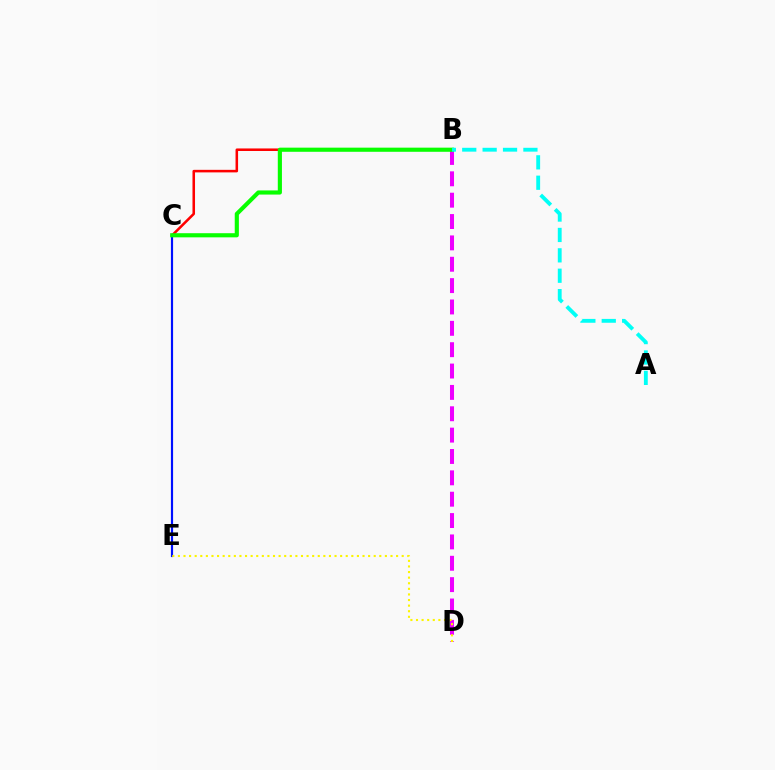{('B', 'D'): [{'color': '#ee00ff', 'line_style': 'dashed', 'thickness': 2.9}], ('C', 'E'): [{'color': '#0010ff', 'line_style': 'solid', 'thickness': 1.56}], ('B', 'C'): [{'color': '#ff0000', 'line_style': 'solid', 'thickness': 1.84}, {'color': '#08ff00', 'line_style': 'solid', 'thickness': 2.98}], ('D', 'E'): [{'color': '#fcf500', 'line_style': 'dotted', 'thickness': 1.52}], ('A', 'B'): [{'color': '#00fff6', 'line_style': 'dashed', 'thickness': 2.77}]}